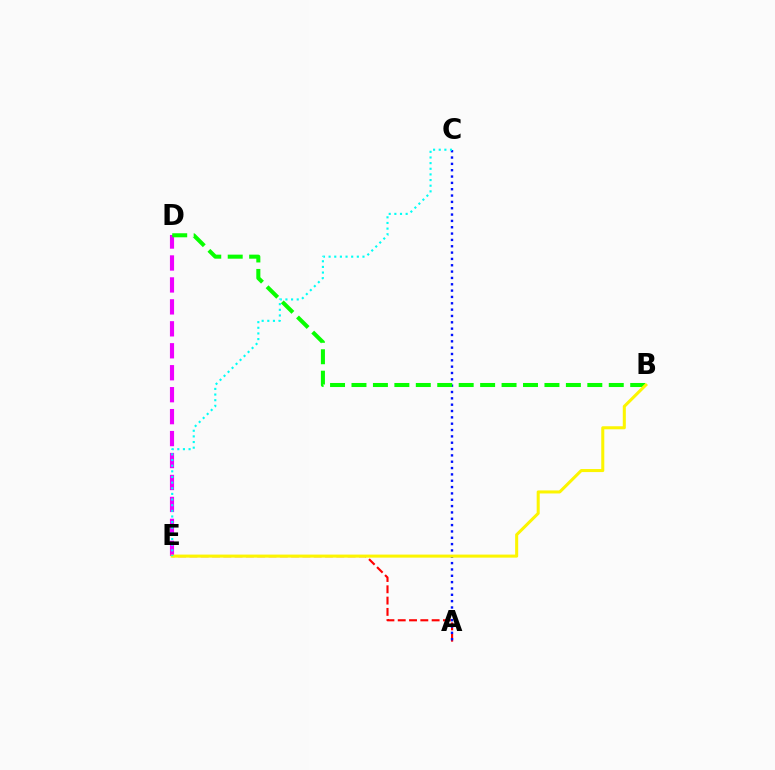{('A', 'E'): [{'color': '#ff0000', 'line_style': 'dashed', 'thickness': 1.54}], ('A', 'C'): [{'color': '#0010ff', 'line_style': 'dotted', 'thickness': 1.72}], ('D', 'E'): [{'color': '#ee00ff', 'line_style': 'dashed', 'thickness': 2.98}], ('B', 'D'): [{'color': '#08ff00', 'line_style': 'dashed', 'thickness': 2.91}], ('B', 'E'): [{'color': '#fcf500', 'line_style': 'solid', 'thickness': 2.19}], ('C', 'E'): [{'color': '#00fff6', 'line_style': 'dotted', 'thickness': 1.53}]}